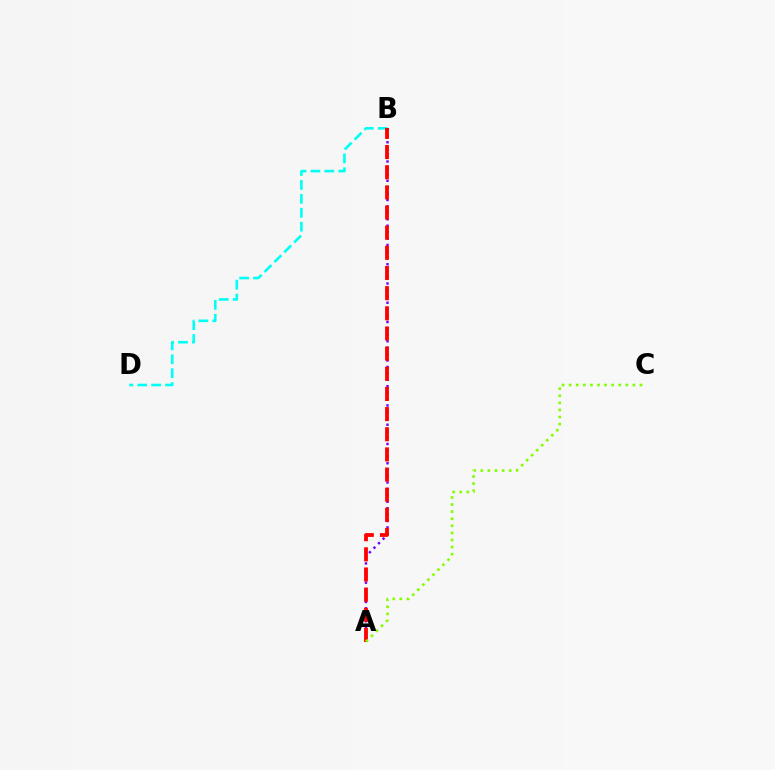{('B', 'D'): [{'color': '#00fff6', 'line_style': 'dashed', 'thickness': 1.89}], ('A', 'B'): [{'color': '#7200ff', 'line_style': 'dotted', 'thickness': 1.74}, {'color': '#ff0000', 'line_style': 'dashed', 'thickness': 2.74}], ('A', 'C'): [{'color': '#84ff00', 'line_style': 'dotted', 'thickness': 1.92}]}